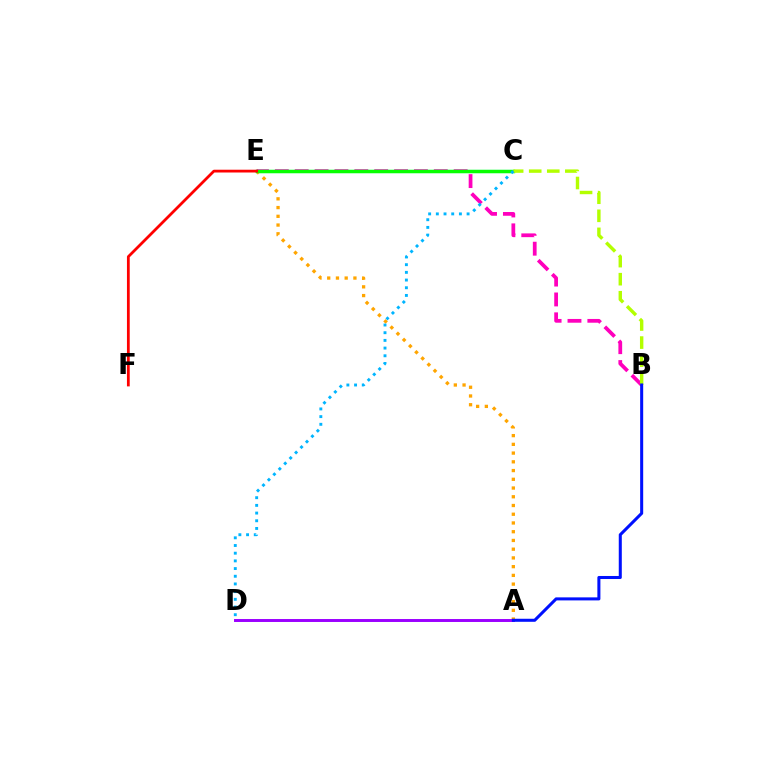{('B', 'E'): [{'color': '#ff00bd', 'line_style': 'dashed', 'thickness': 2.7}], ('C', 'E'): [{'color': '#00ff9d', 'line_style': 'solid', 'thickness': 2.3}, {'color': '#08ff00', 'line_style': 'solid', 'thickness': 2.45}], ('A', 'E'): [{'color': '#ffa500', 'line_style': 'dotted', 'thickness': 2.37}], ('A', 'D'): [{'color': '#9b00ff', 'line_style': 'solid', 'thickness': 2.12}], ('E', 'F'): [{'color': '#ff0000', 'line_style': 'solid', 'thickness': 2.0}], ('B', 'C'): [{'color': '#b3ff00', 'line_style': 'dashed', 'thickness': 2.45}], ('A', 'B'): [{'color': '#0010ff', 'line_style': 'solid', 'thickness': 2.19}], ('C', 'D'): [{'color': '#00b5ff', 'line_style': 'dotted', 'thickness': 2.09}]}